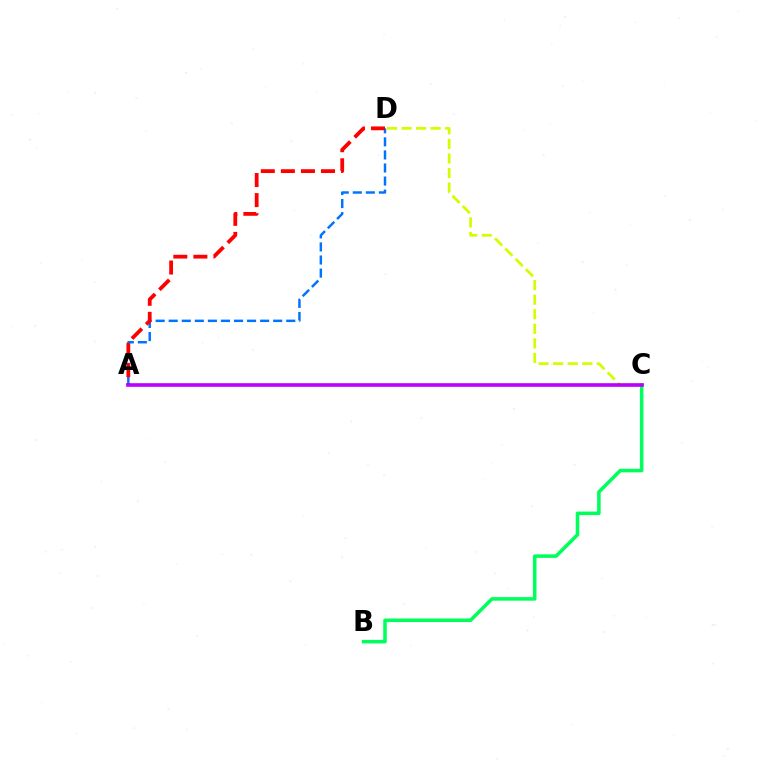{('A', 'D'): [{'color': '#0074ff', 'line_style': 'dashed', 'thickness': 1.77}, {'color': '#ff0000', 'line_style': 'dashed', 'thickness': 2.73}], ('B', 'C'): [{'color': '#00ff5c', 'line_style': 'solid', 'thickness': 2.55}], ('C', 'D'): [{'color': '#d1ff00', 'line_style': 'dashed', 'thickness': 1.98}], ('A', 'C'): [{'color': '#b900ff', 'line_style': 'solid', 'thickness': 2.61}]}